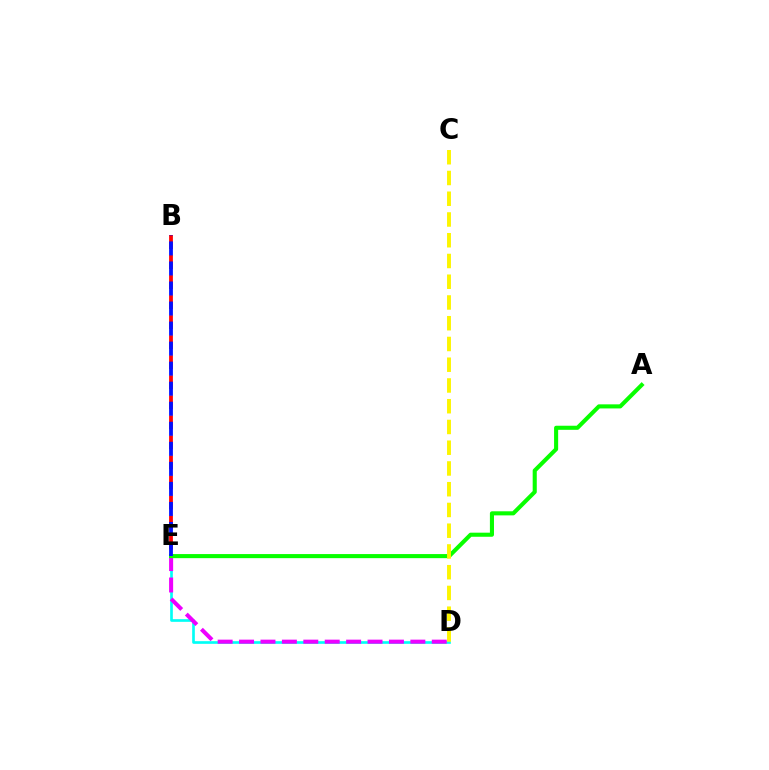{('B', 'E'): [{'color': '#ff0000', 'line_style': 'dashed', 'thickness': 2.72}, {'color': '#0010ff', 'line_style': 'dashed', 'thickness': 2.72}], ('D', 'E'): [{'color': '#00fff6', 'line_style': 'solid', 'thickness': 1.92}, {'color': '#ee00ff', 'line_style': 'dashed', 'thickness': 2.91}], ('A', 'E'): [{'color': '#08ff00', 'line_style': 'solid', 'thickness': 2.94}], ('C', 'D'): [{'color': '#fcf500', 'line_style': 'dashed', 'thickness': 2.82}]}